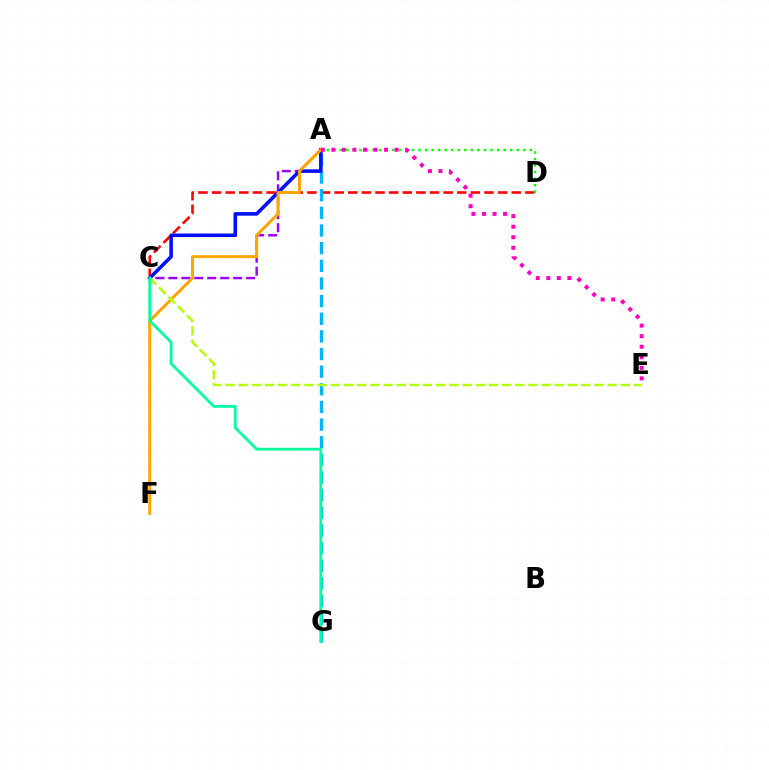{('C', 'D'): [{'color': '#ff0000', 'line_style': 'dashed', 'thickness': 1.85}], ('A', 'G'): [{'color': '#00b5ff', 'line_style': 'dashed', 'thickness': 2.4}], ('A', 'C'): [{'color': '#9b00ff', 'line_style': 'dashed', 'thickness': 1.76}, {'color': '#0010ff', 'line_style': 'solid', 'thickness': 2.58}], ('A', 'F'): [{'color': '#ffa500', 'line_style': 'solid', 'thickness': 2.17}], ('A', 'D'): [{'color': '#08ff00', 'line_style': 'dotted', 'thickness': 1.78}], ('A', 'E'): [{'color': '#ff00bd', 'line_style': 'dotted', 'thickness': 2.86}], ('C', 'E'): [{'color': '#b3ff00', 'line_style': 'dashed', 'thickness': 1.79}], ('C', 'G'): [{'color': '#00ff9d', 'line_style': 'solid', 'thickness': 1.98}]}